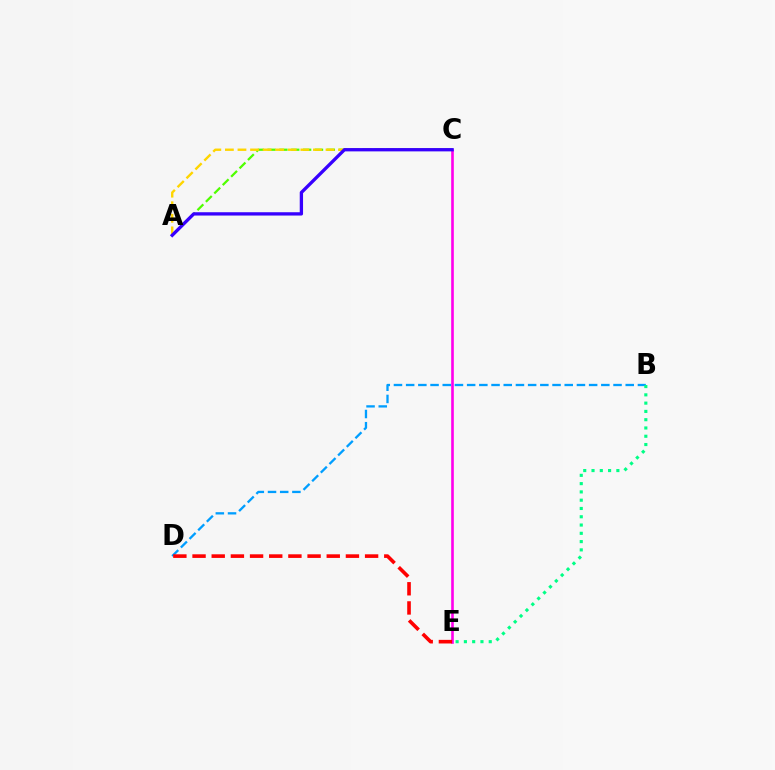{('B', 'D'): [{'color': '#009eff', 'line_style': 'dashed', 'thickness': 1.66}], ('C', 'E'): [{'color': '#ff00ed', 'line_style': 'solid', 'thickness': 1.89}], ('A', 'C'): [{'color': '#4fff00', 'line_style': 'dashed', 'thickness': 1.61}, {'color': '#ffd500', 'line_style': 'dashed', 'thickness': 1.71}, {'color': '#3700ff', 'line_style': 'solid', 'thickness': 2.39}], ('B', 'E'): [{'color': '#00ff86', 'line_style': 'dotted', 'thickness': 2.25}], ('D', 'E'): [{'color': '#ff0000', 'line_style': 'dashed', 'thickness': 2.6}]}